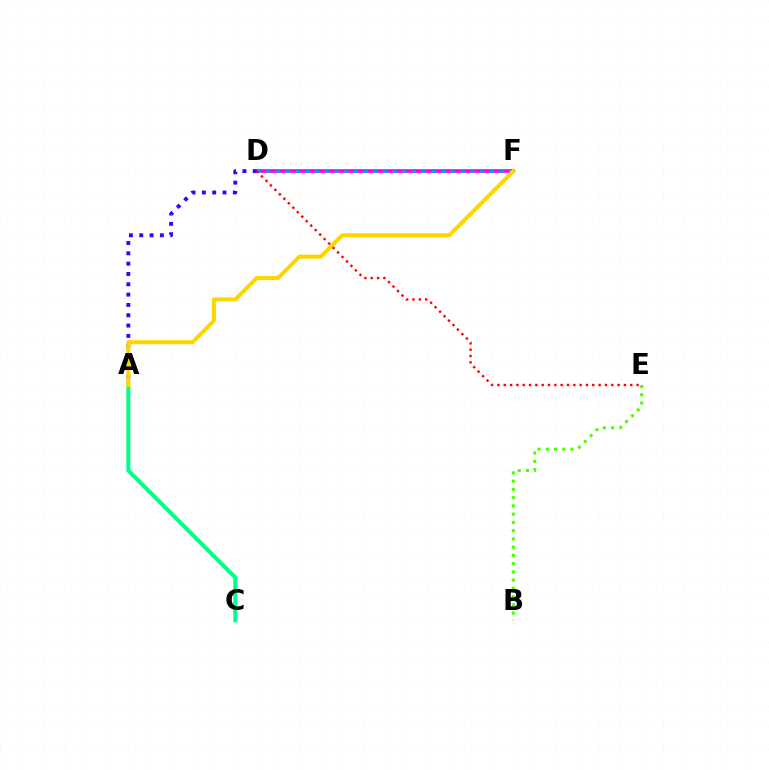{('B', 'E'): [{'color': '#4fff00', 'line_style': 'dotted', 'thickness': 2.24}], ('D', 'F'): [{'color': '#ff00ed', 'line_style': 'solid', 'thickness': 2.63}, {'color': '#009eff', 'line_style': 'dotted', 'thickness': 2.64}], ('A', 'C'): [{'color': '#00ff86', 'line_style': 'solid', 'thickness': 2.87}], ('A', 'D'): [{'color': '#3700ff', 'line_style': 'dotted', 'thickness': 2.8}], ('A', 'F'): [{'color': '#ffd500', 'line_style': 'solid', 'thickness': 2.91}], ('D', 'E'): [{'color': '#ff0000', 'line_style': 'dotted', 'thickness': 1.72}]}